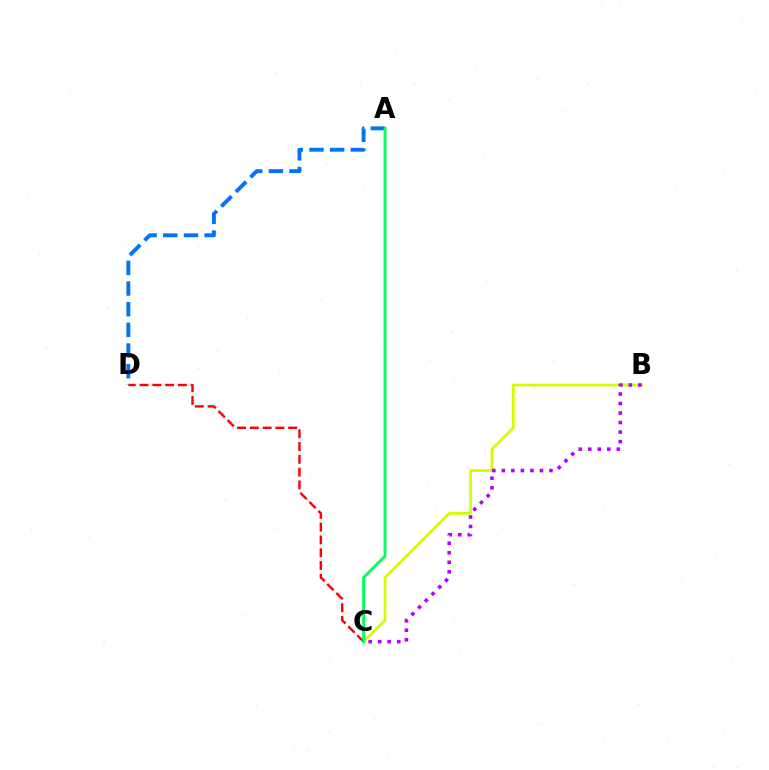{('C', 'D'): [{'color': '#ff0000', 'line_style': 'dashed', 'thickness': 1.74}], ('B', 'C'): [{'color': '#d1ff00', 'line_style': 'solid', 'thickness': 2.01}, {'color': '#b900ff', 'line_style': 'dotted', 'thickness': 2.59}], ('A', 'D'): [{'color': '#0074ff', 'line_style': 'dashed', 'thickness': 2.81}], ('A', 'C'): [{'color': '#00ff5c', 'line_style': 'solid', 'thickness': 2.08}]}